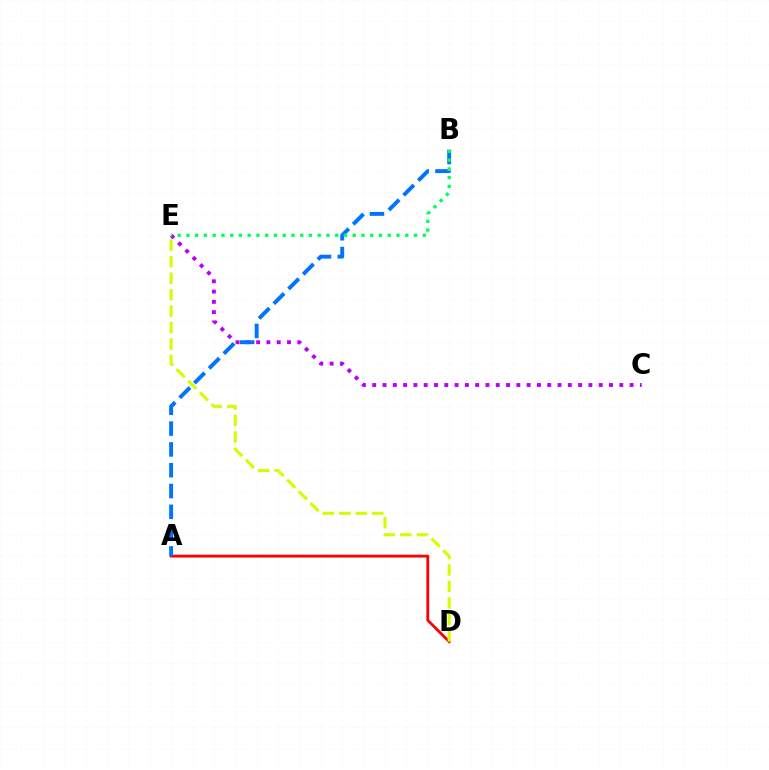{('A', 'D'): [{'color': '#ff0000', 'line_style': 'solid', 'thickness': 2.02}], ('C', 'E'): [{'color': '#b900ff', 'line_style': 'dotted', 'thickness': 2.8}], ('A', 'B'): [{'color': '#0074ff', 'line_style': 'dashed', 'thickness': 2.83}], ('B', 'E'): [{'color': '#00ff5c', 'line_style': 'dotted', 'thickness': 2.38}], ('D', 'E'): [{'color': '#d1ff00', 'line_style': 'dashed', 'thickness': 2.24}]}